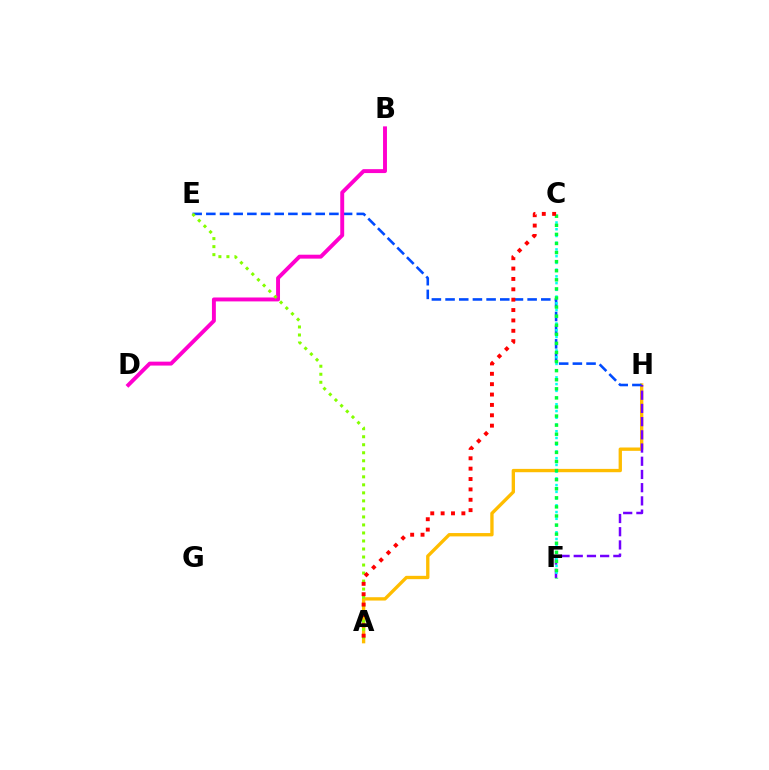{('A', 'H'): [{'color': '#ffbd00', 'line_style': 'solid', 'thickness': 2.4}], ('E', 'H'): [{'color': '#004bff', 'line_style': 'dashed', 'thickness': 1.86}], ('F', 'H'): [{'color': '#7200ff', 'line_style': 'dashed', 'thickness': 1.79}], ('C', 'F'): [{'color': '#00fff6', 'line_style': 'dotted', 'thickness': 1.83}, {'color': '#00ff39', 'line_style': 'dotted', 'thickness': 2.47}], ('B', 'D'): [{'color': '#ff00cf', 'line_style': 'solid', 'thickness': 2.82}], ('A', 'E'): [{'color': '#84ff00', 'line_style': 'dotted', 'thickness': 2.18}], ('A', 'C'): [{'color': '#ff0000', 'line_style': 'dotted', 'thickness': 2.82}]}